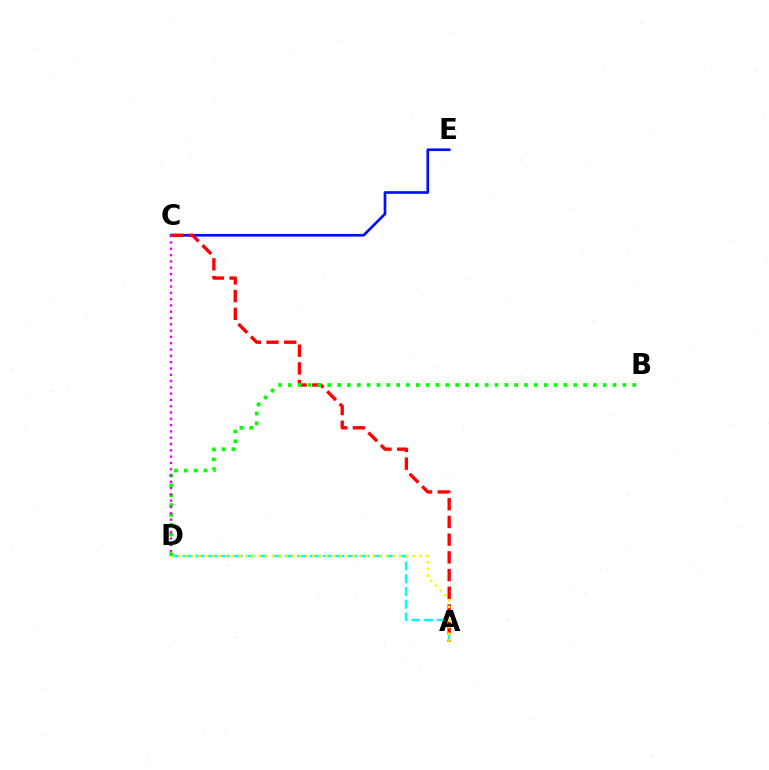{('A', 'D'): [{'color': '#00fff6', 'line_style': 'dashed', 'thickness': 1.73}, {'color': '#fcf500', 'line_style': 'dotted', 'thickness': 1.82}], ('C', 'E'): [{'color': '#0010ff', 'line_style': 'solid', 'thickness': 1.93}], ('A', 'C'): [{'color': '#ff0000', 'line_style': 'dashed', 'thickness': 2.41}], ('B', 'D'): [{'color': '#08ff00', 'line_style': 'dotted', 'thickness': 2.67}], ('C', 'D'): [{'color': '#ee00ff', 'line_style': 'dotted', 'thickness': 1.71}]}